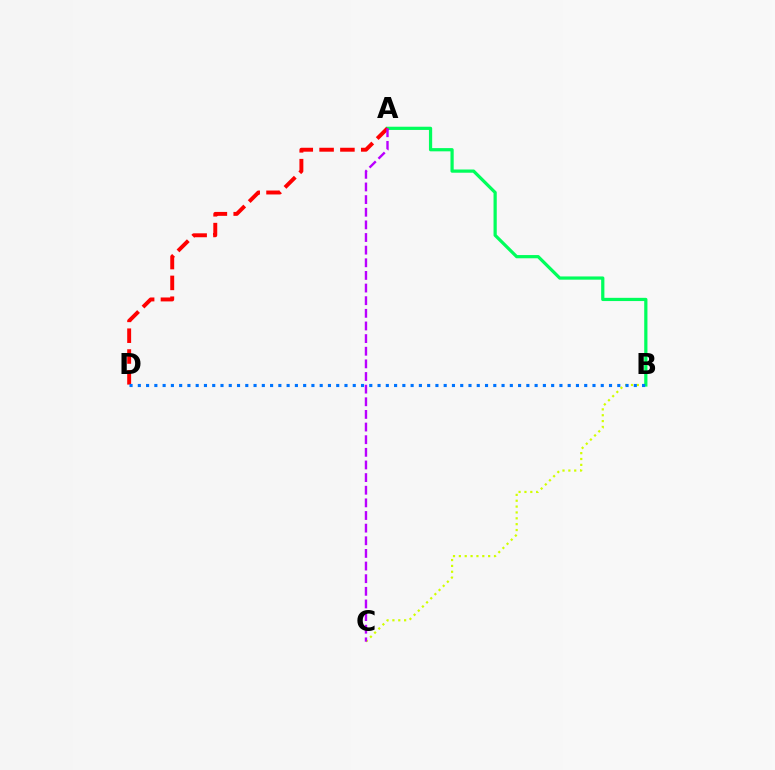{('B', 'C'): [{'color': '#d1ff00', 'line_style': 'dotted', 'thickness': 1.59}], ('A', 'B'): [{'color': '#00ff5c', 'line_style': 'solid', 'thickness': 2.32}], ('A', 'D'): [{'color': '#ff0000', 'line_style': 'dashed', 'thickness': 2.83}], ('A', 'C'): [{'color': '#b900ff', 'line_style': 'dashed', 'thickness': 1.72}], ('B', 'D'): [{'color': '#0074ff', 'line_style': 'dotted', 'thickness': 2.25}]}